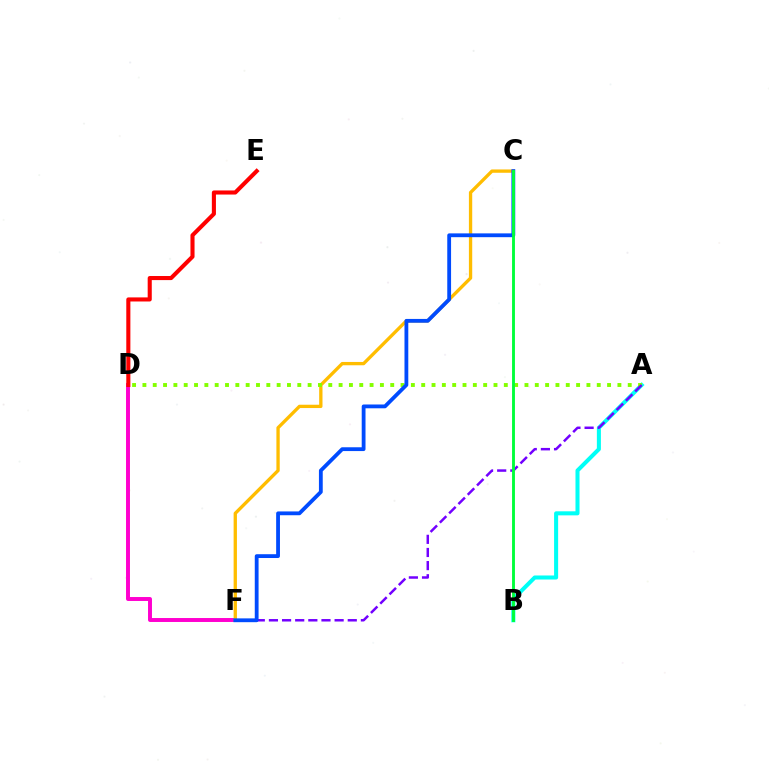{('D', 'F'): [{'color': '#ff00cf', 'line_style': 'solid', 'thickness': 2.84}], ('D', 'E'): [{'color': '#ff0000', 'line_style': 'solid', 'thickness': 2.94}], ('C', 'F'): [{'color': '#ffbd00', 'line_style': 'solid', 'thickness': 2.39}, {'color': '#004bff', 'line_style': 'solid', 'thickness': 2.74}], ('A', 'B'): [{'color': '#00fff6', 'line_style': 'solid', 'thickness': 2.91}], ('A', 'D'): [{'color': '#84ff00', 'line_style': 'dotted', 'thickness': 2.81}], ('A', 'F'): [{'color': '#7200ff', 'line_style': 'dashed', 'thickness': 1.79}], ('B', 'C'): [{'color': '#00ff39', 'line_style': 'solid', 'thickness': 2.07}]}